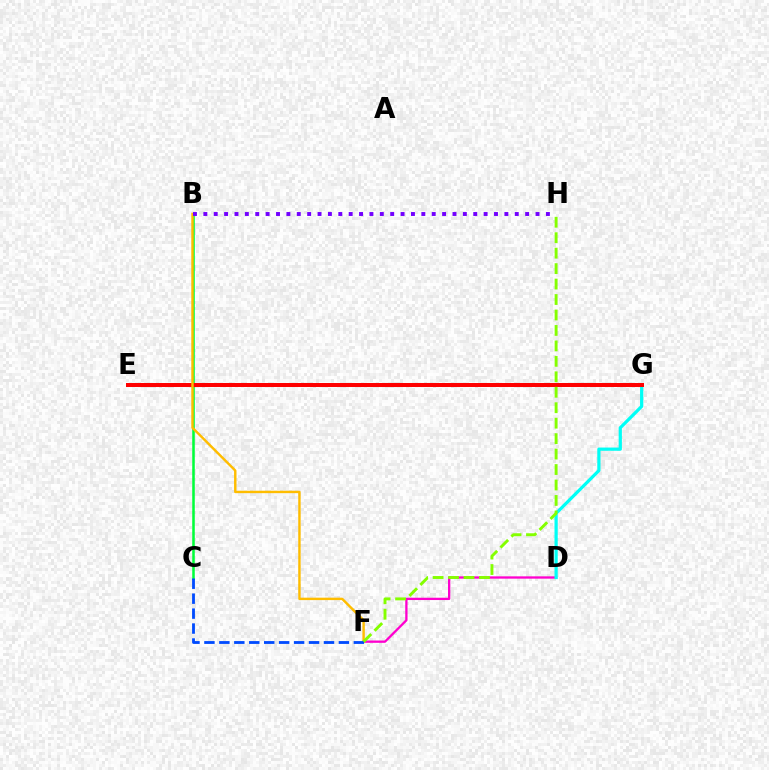{('D', 'F'): [{'color': '#ff00cf', 'line_style': 'solid', 'thickness': 1.66}], ('D', 'G'): [{'color': '#00fff6', 'line_style': 'solid', 'thickness': 2.32}], ('B', 'C'): [{'color': '#00ff39', 'line_style': 'solid', 'thickness': 1.83}], ('E', 'G'): [{'color': '#ff0000', 'line_style': 'solid', 'thickness': 2.87}], ('B', 'F'): [{'color': '#ffbd00', 'line_style': 'solid', 'thickness': 1.75}], ('C', 'F'): [{'color': '#004bff', 'line_style': 'dashed', 'thickness': 2.03}], ('B', 'H'): [{'color': '#7200ff', 'line_style': 'dotted', 'thickness': 2.82}], ('F', 'H'): [{'color': '#84ff00', 'line_style': 'dashed', 'thickness': 2.1}]}